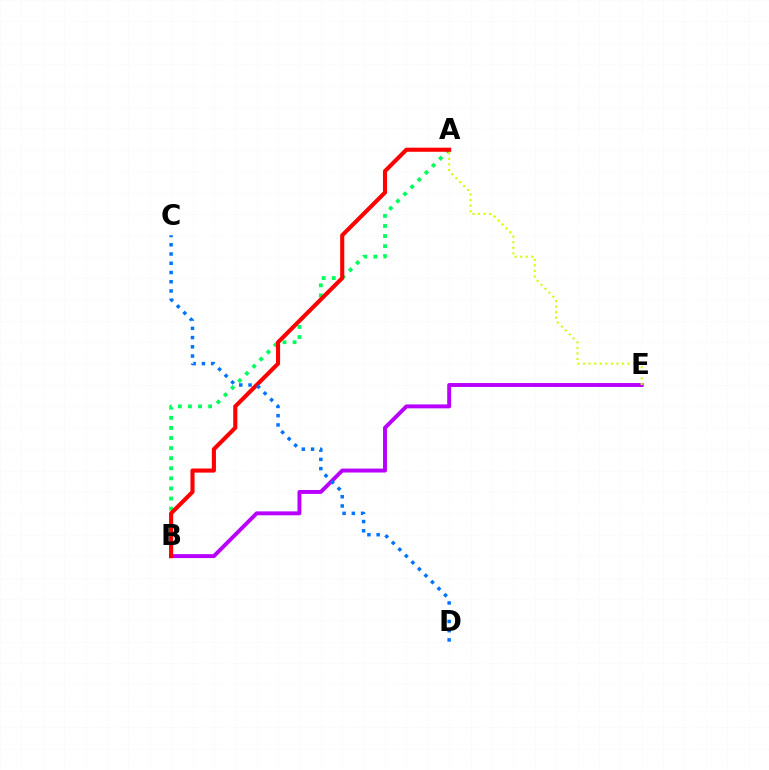{('B', 'E'): [{'color': '#b900ff', 'line_style': 'solid', 'thickness': 2.82}], ('A', 'B'): [{'color': '#00ff5c', 'line_style': 'dotted', 'thickness': 2.74}, {'color': '#ff0000', 'line_style': 'solid', 'thickness': 2.95}], ('C', 'D'): [{'color': '#0074ff', 'line_style': 'dotted', 'thickness': 2.51}], ('A', 'E'): [{'color': '#d1ff00', 'line_style': 'dotted', 'thickness': 1.51}]}